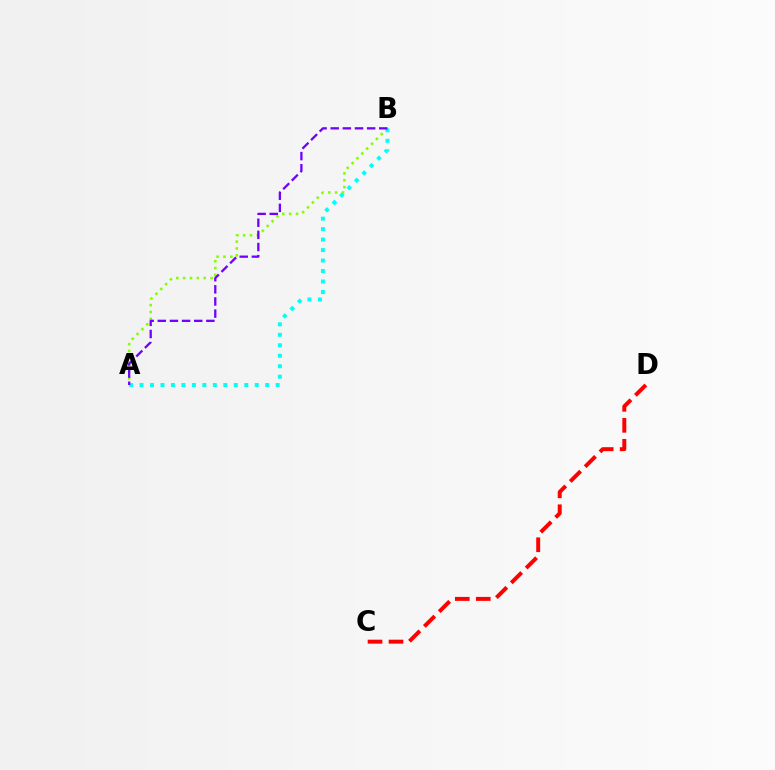{('A', 'B'): [{'color': '#84ff00', 'line_style': 'dotted', 'thickness': 1.86}, {'color': '#00fff6', 'line_style': 'dotted', 'thickness': 2.85}, {'color': '#7200ff', 'line_style': 'dashed', 'thickness': 1.65}], ('C', 'D'): [{'color': '#ff0000', 'line_style': 'dashed', 'thickness': 2.85}]}